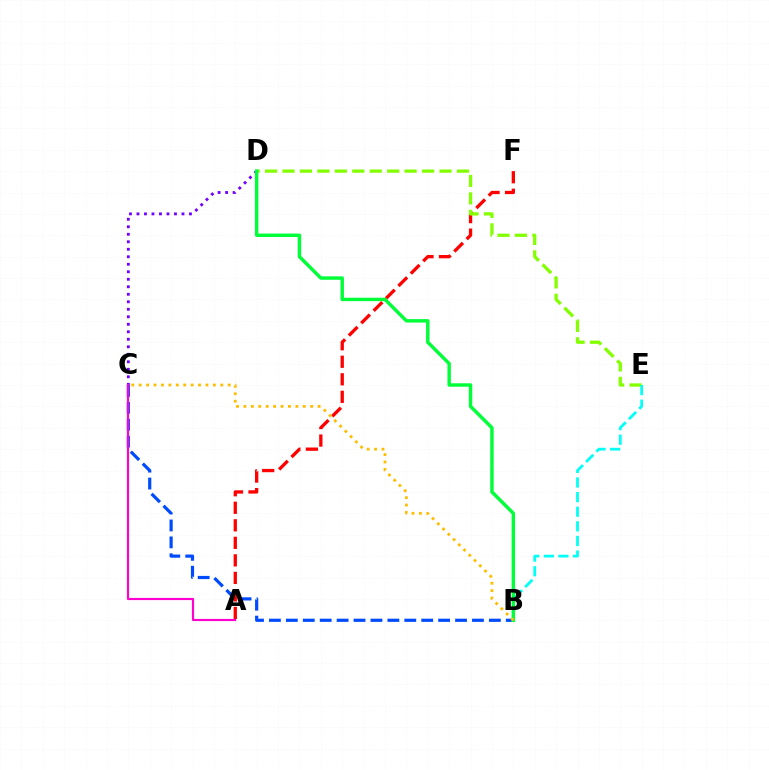{('B', 'C'): [{'color': '#004bff', 'line_style': 'dashed', 'thickness': 2.3}, {'color': '#ffbd00', 'line_style': 'dotted', 'thickness': 2.02}], ('C', 'D'): [{'color': '#7200ff', 'line_style': 'dotted', 'thickness': 2.04}], ('A', 'F'): [{'color': '#ff0000', 'line_style': 'dashed', 'thickness': 2.38}], ('D', 'E'): [{'color': '#84ff00', 'line_style': 'dashed', 'thickness': 2.37}], ('B', 'E'): [{'color': '#00fff6', 'line_style': 'dashed', 'thickness': 1.99}], ('B', 'D'): [{'color': '#00ff39', 'line_style': 'solid', 'thickness': 2.47}], ('A', 'C'): [{'color': '#ff00cf', 'line_style': 'solid', 'thickness': 1.56}]}